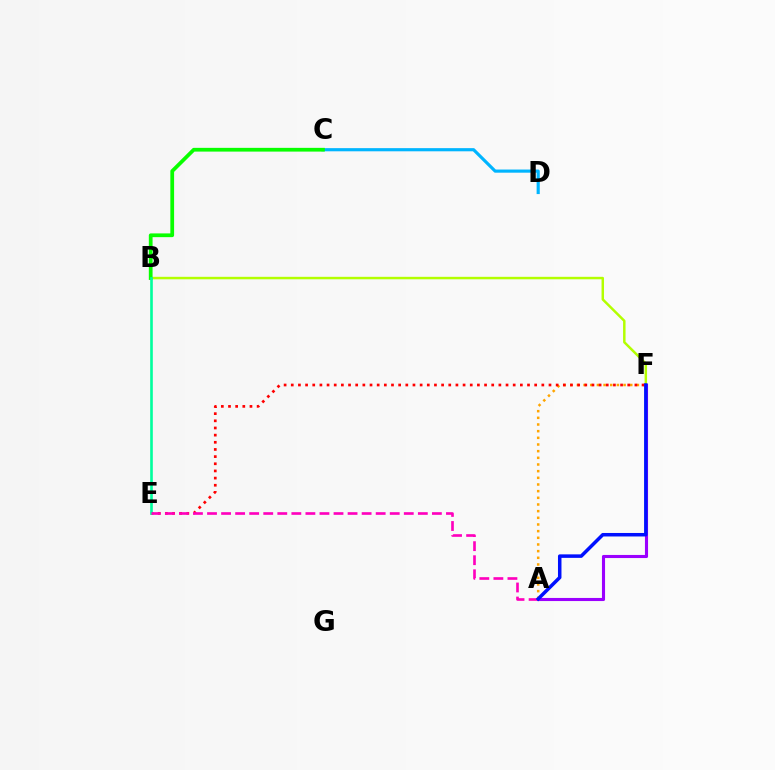{('C', 'D'): [{'color': '#00b5ff', 'line_style': 'solid', 'thickness': 2.27}], ('B', 'F'): [{'color': '#b3ff00', 'line_style': 'solid', 'thickness': 1.78}], ('B', 'C'): [{'color': '#08ff00', 'line_style': 'solid', 'thickness': 2.7}], ('A', 'F'): [{'color': '#ffa500', 'line_style': 'dotted', 'thickness': 1.81}, {'color': '#9b00ff', 'line_style': 'solid', 'thickness': 2.23}, {'color': '#0010ff', 'line_style': 'solid', 'thickness': 2.52}], ('E', 'F'): [{'color': '#ff0000', 'line_style': 'dotted', 'thickness': 1.95}], ('B', 'E'): [{'color': '#00ff9d', 'line_style': 'solid', 'thickness': 1.9}], ('A', 'E'): [{'color': '#ff00bd', 'line_style': 'dashed', 'thickness': 1.91}]}